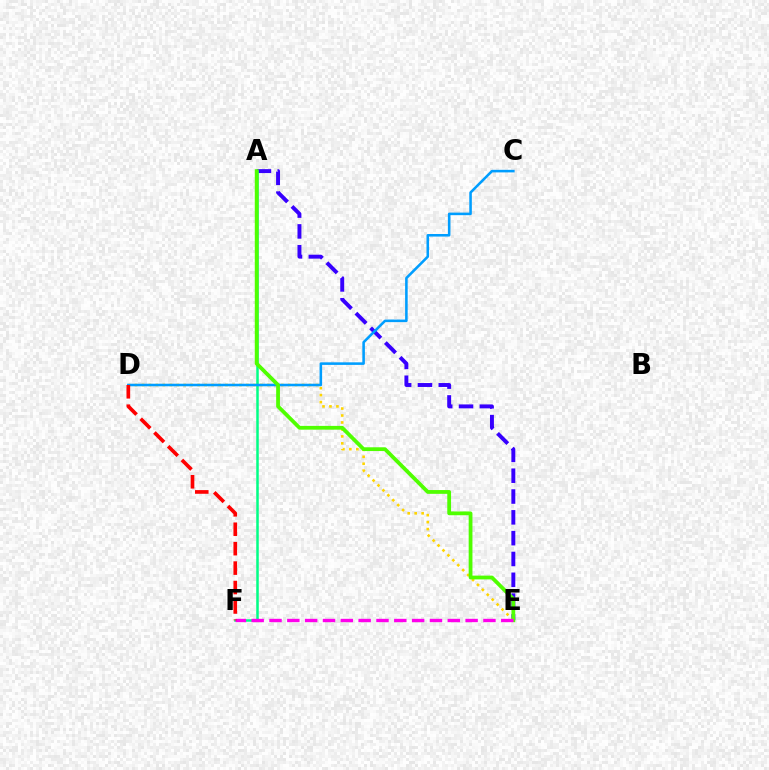{('A', 'E'): [{'color': '#3700ff', 'line_style': 'dashed', 'thickness': 2.83}, {'color': '#4fff00', 'line_style': 'solid', 'thickness': 2.72}], ('D', 'E'): [{'color': '#ffd500', 'line_style': 'dotted', 'thickness': 1.89}], ('A', 'F'): [{'color': '#00ff86', 'line_style': 'solid', 'thickness': 1.8}], ('C', 'D'): [{'color': '#009eff', 'line_style': 'solid', 'thickness': 1.85}], ('E', 'F'): [{'color': '#ff00ed', 'line_style': 'dashed', 'thickness': 2.42}], ('D', 'F'): [{'color': '#ff0000', 'line_style': 'dashed', 'thickness': 2.64}]}